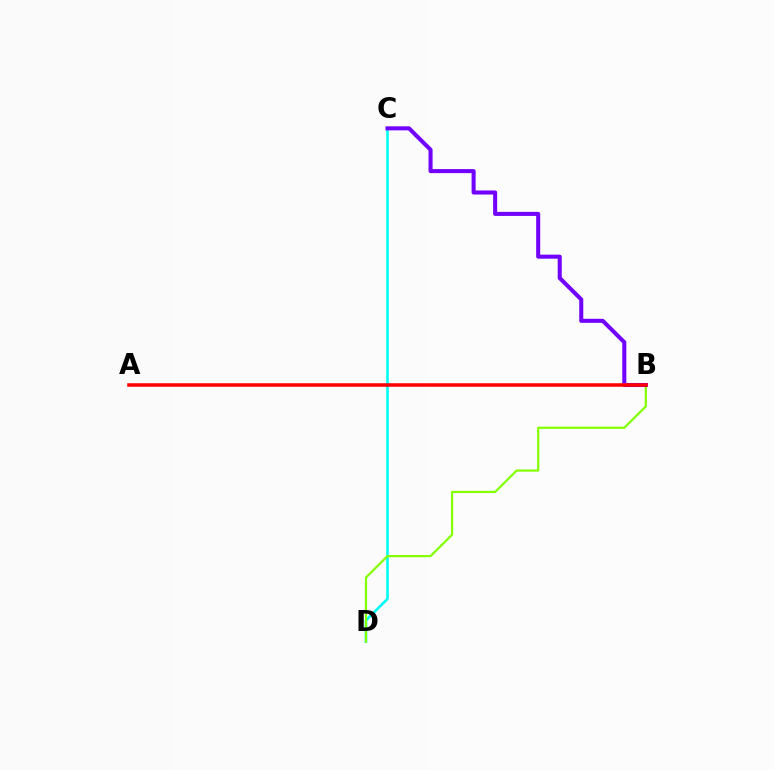{('C', 'D'): [{'color': '#00fff6', 'line_style': 'solid', 'thickness': 1.89}], ('B', 'D'): [{'color': '#84ff00', 'line_style': 'solid', 'thickness': 1.6}], ('B', 'C'): [{'color': '#7200ff', 'line_style': 'solid', 'thickness': 2.91}], ('A', 'B'): [{'color': '#ff0000', 'line_style': 'solid', 'thickness': 2.54}]}